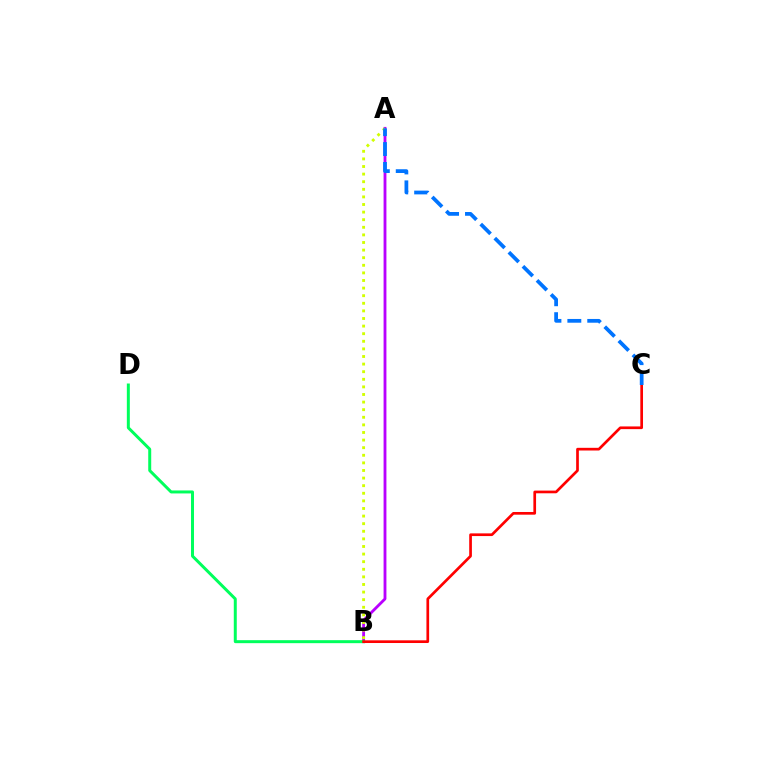{('A', 'B'): [{'color': '#b900ff', 'line_style': 'solid', 'thickness': 2.04}, {'color': '#d1ff00', 'line_style': 'dotted', 'thickness': 2.06}], ('B', 'D'): [{'color': '#00ff5c', 'line_style': 'solid', 'thickness': 2.15}], ('B', 'C'): [{'color': '#ff0000', 'line_style': 'solid', 'thickness': 1.94}], ('A', 'C'): [{'color': '#0074ff', 'line_style': 'dashed', 'thickness': 2.7}]}